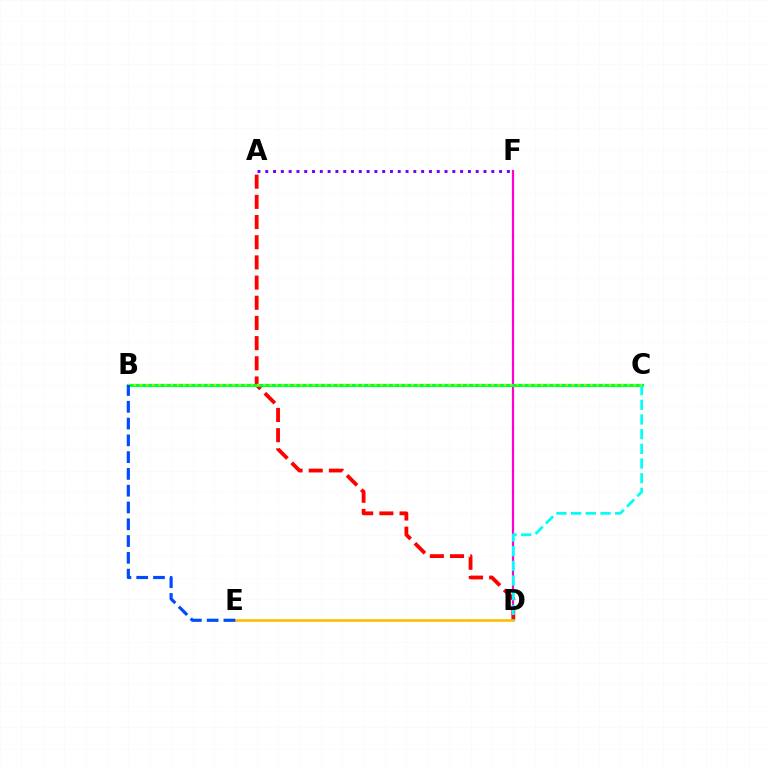{('A', 'F'): [{'color': '#7200ff', 'line_style': 'dotted', 'thickness': 2.12}], ('D', 'F'): [{'color': '#ff00cf', 'line_style': 'solid', 'thickness': 1.58}], ('A', 'D'): [{'color': '#ff0000', 'line_style': 'dashed', 'thickness': 2.74}], ('D', 'E'): [{'color': '#ffbd00', 'line_style': 'solid', 'thickness': 1.9}], ('B', 'C'): [{'color': '#00ff39', 'line_style': 'solid', 'thickness': 2.23}, {'color': '#84ff00', 'line_style': 'dotted', 'thickness': 1.68}], ('C', 'D'): [{'color': '#00fff6', 'line_style': 'dashed', 'thickness': 1.99}], ('B', 'E'): [{'color': '#004bff', 'line_style': 'dashed', 'thickness': 2.28}]}